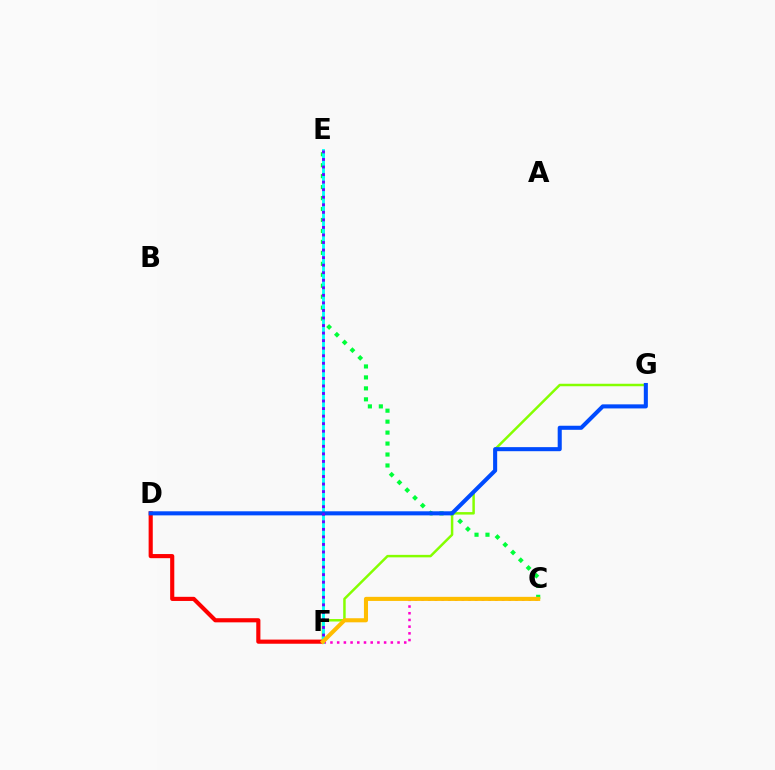{('C', 'E'): [{'color': '#00ff39', 'line_style': 'dotted', 'thickness': 2.98}], ('F', 'G'): [{'color': '#84ff00', 'line_style': 'solid', 'thickness': 1.79}], ('C', 'F'): [{'color': '#ff00cf', 'line_style': 'dotted', 'thickness': 1.82}, {'color': '#ffbd00', 'line_style': 'solid', 'thickness': 2.94}], ('D', 'F'): [{'color': '#ff0000', 'line_style': 'solid', 'thickness': 2.98}], ('E', 'F'): [{'color': '#00fff6', 'line_style': 'solid', 'thickness': 2.05}, {'color': '#7200ff', 'line_style': 'dotted', 'thickness': 2.05}], ('D', 'G'): [{'color': '#004bff', 'line_style': 'solid', 'thickness': 2.93}]}